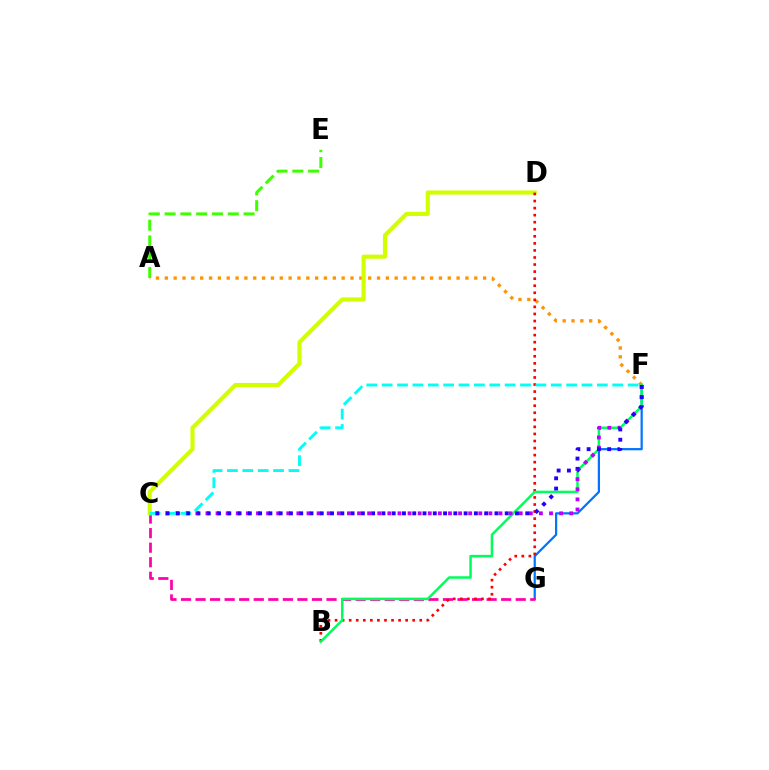{('A', 'E'): [{'color': '#3dff00', 'line_style': 'dashed', 'thickness': 2.15}], ('F', 'G'): [{'color': '#0074ff', 'line_style': 'solid', 'thickness': 1.6}], ('A', 'F'): [{'color': '#ff9400', 'line_style': 'dotted', 'thickness': 2.4}], ('C', 'G'): [{'color': '#ff00ac', 'line_style': 'dashed', 'thickness': 1.98}], ('C', 'D'): [{'color': '#d1ff00', 'line_style': 'solid', 'thickness': 2.96}], ('B', 'D'): [{'color': '#ff0000', 'line_style': 'dotted', 'thickness': 1.92}], ('B', 'F'): [{'color': '#00ff5c', 'line_style': 'solid', 'thickness': 1.81}], ('C', 'F'): [{'color': '#b900ff', 'line_style': 'dotted', 'thickness': 2.75}, {'color': '#00fff6', 'line_style': 'dashed', 'thickness': 2.09}, {'color': '#2500ff', 'line_style': 'dotted', 'thickness': 2.79}]}